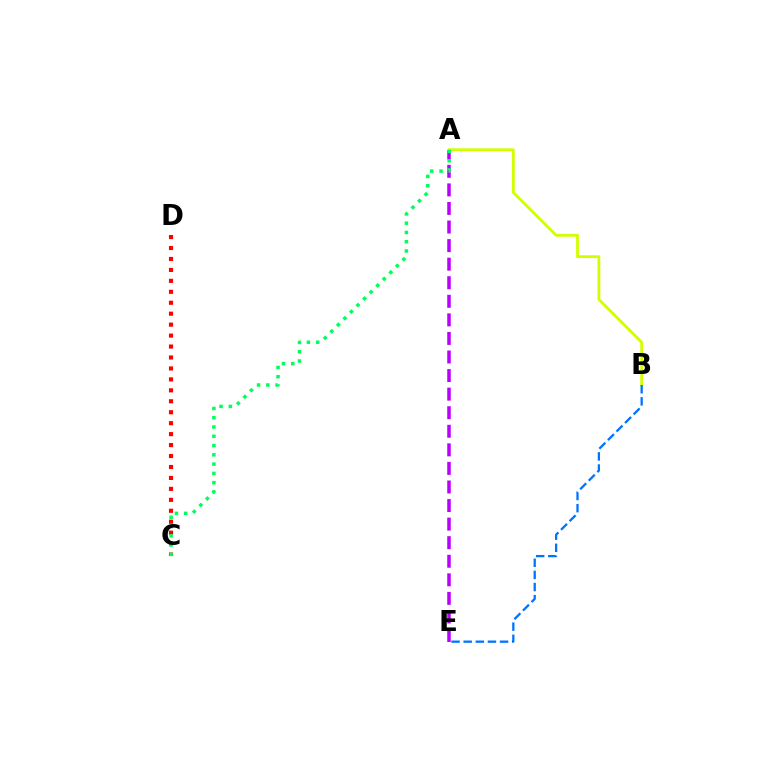{('A', 'E'): [{'color': '#b900ff', 'line_style': 'dashed', 'thickness': 2.52}], ('A', 'B'): [{'color': '#d1ff00', 'line_style': 'solid', 'thickness': 2.03}], ('C', 'D'): [{'color': '#ff0000', 'line_style': 'dotted', 'thickness': 2.97}], ('A', 'C'): [{'color': '#00ff5c', 'line_style': 'dotted', 'thickness': 2.52}], ('B', 'E'): [{'color': '#0074ff', 'line_style': 'dashed', 'thickness': 1.65}]}